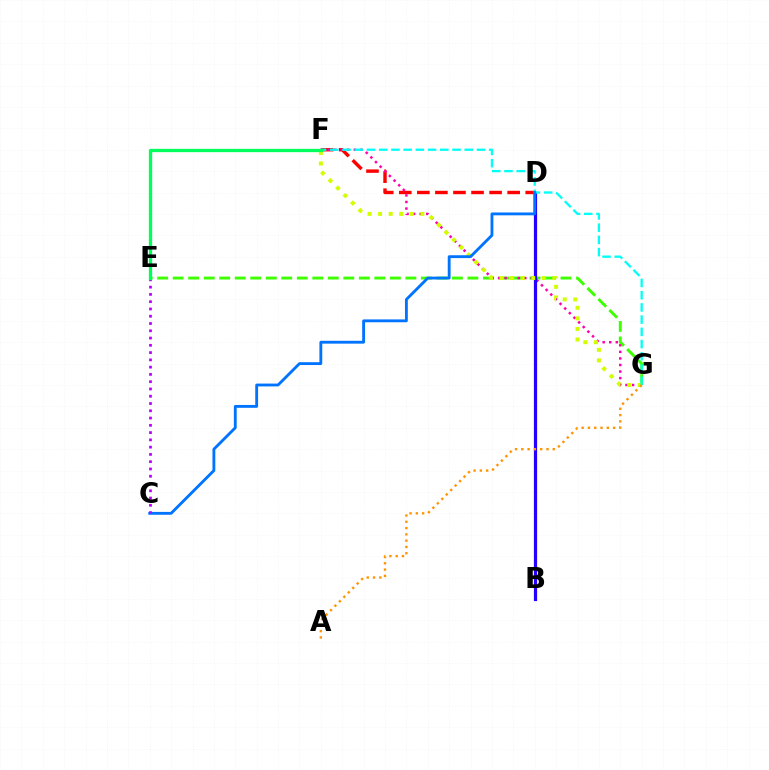{('D', 'F'): [{'color': '#ff0000', 'line_style': 'dashed', 'thickness': 2.45}], ('E', 'G'): [{'color': '#3dff00', 'line_style': 'dashed', 'thickness': 2.11}], ('F', 'G'): [{'color': '#ff00ac', 'line_style': 'dotted', 'thickness': 1.78}, {'color': '#d1ff00', 'line_style': 'dotted', 'thickness': 2.87}, {'color': '#00fff6', 'line_style': 'dashed', 'thickness': 1.66}], ('B', 'D'): [{'color': '#2500ff', 'line_style': 'solid', 'thickness': 2.31}], ('C', 'D'): [{'color': '#0074ff', 'line_style': 'solid', 'thickness': 2.05}], ('C', 'E'): [{'color': '#b900ff', 'line_style': 'dotted', 'thickness': 1.98}], ('A', 'G'): [{'color': '#ff9400', 'line_style': 'dotted', 'thickness': 1.71}], ('E', 'F'): [{'color': '#00ff5c', 'line_style': 'solid', 'thickness': 2.37}]}